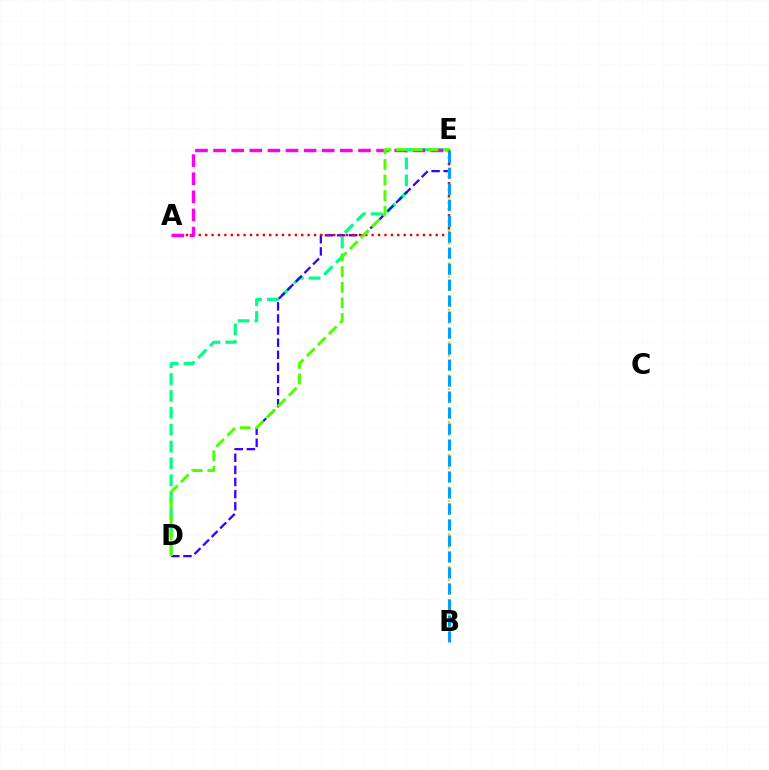{('D', 'E'): [{'color': '#00ff86', 'line_style': 'dashed', 'thickness': 2.29}, {'color': '#3700ff', 'line_style': 'dashed', 'thickness': 1.65}, {'color': '#4fff00', 'line_style': 'dashed', 'thickness': 2.12}], ('B', 'E'): [{'color': '#ffd500', 'line_style': 'dotted', 'thickness': 1.79}, {'color': '#009eff', 'line_style': 'dashed', 'thickness': 2.17}], ('A', 'E'): [{'color': '#ff0000', 'line_style': 'dotted', 'thickness': 1.74}, {'color': '#ff00ed', 'line_style': 'dashed', 'thickness': 2.46}]}